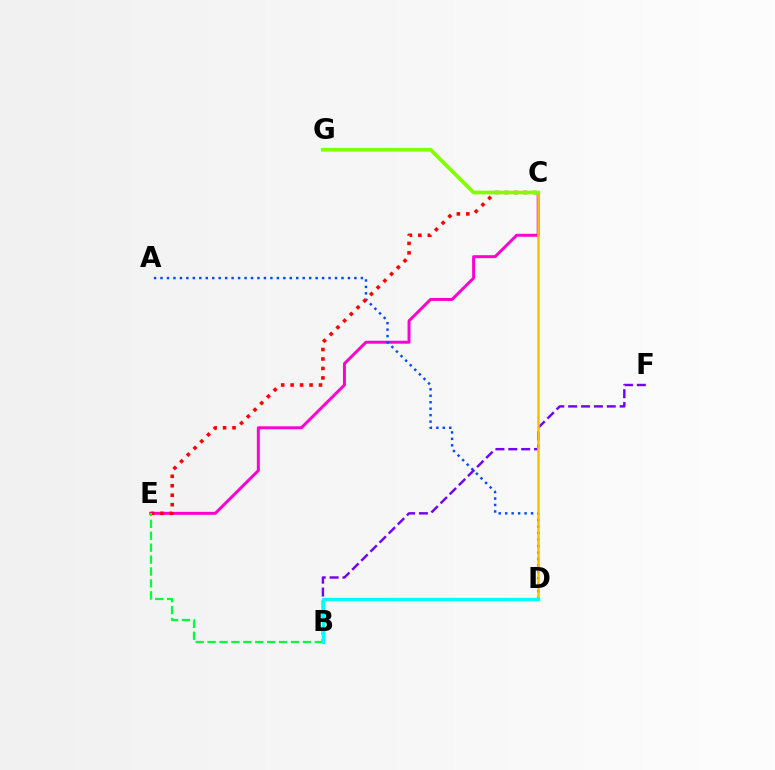{('C', 'E'): [{'color': '#ff00cf', 'line_style': 'solid', 'thickness': 2.13}, {'color': '#ff0000', 'line_style': 'dotted', 'thickness': 2.57}], ('A', 'D'): [{'color': '#004bff', 'line_style': 'dotted', 'thickness': 1.76}], ('B', 'F'): [{'color': '#7200ff', 'line_style': 'dashed', 'thickness': 1.75}], ('B', 'E'): [{'color': '#00ff39', 'line_style': 'dashed', 'thickness': 1.62}], ('C', 'D'): [{'color': '#ffbd00', 'line_style': 'solid', 'thickness': 1.81}], ('C', 'G'): [{'color': '#84ff00', 'line_style': 'solid', 'thickness': 2.67}], ('B', 'D'): [{'color': '#00fff6', 'line_style': 'solid', 'thickness': 2.4}]}